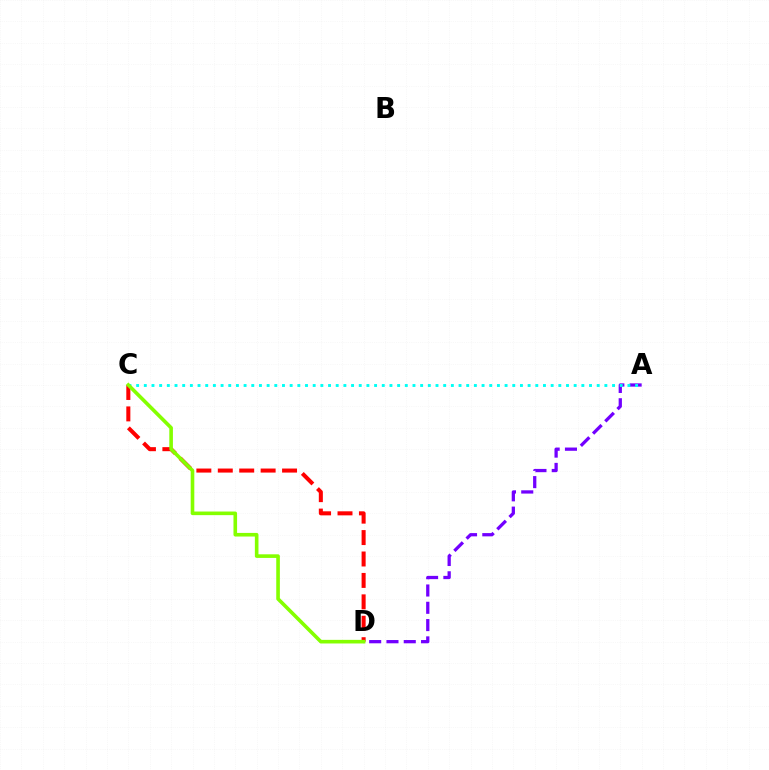{('A', 'D'): [{'color': '#7200ff', 'line_style': 'dashed', 'thickness': 2.35}], ('A', 'C'): [{'color': '#00fff6', 'line_style': 'dotted', 'thickness': 2.09}], ('C', 'D'): [{'color': '#ff0000', 'line_style': 'dashed', 'thickness': 2.91}, {'color': '#84ff00', 'line_style': 'solid', 'thickness': 2.6}]}